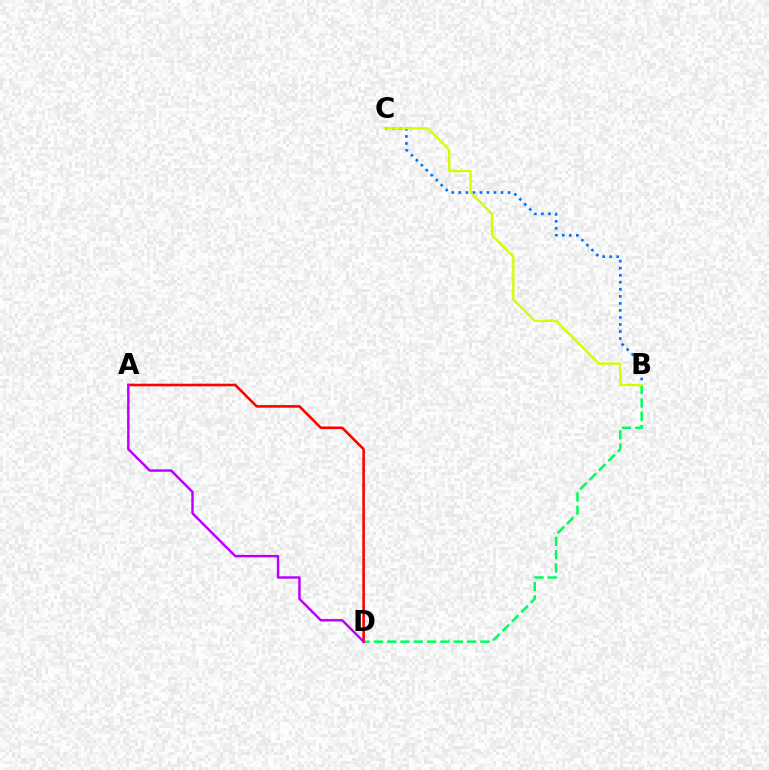{('B', 'D'): [{'color': '#00ff5c', 'line_style': 'dashed', 'thickness': 1.81}], ('A', 'D'): [{'color': '#ff0000', 'line_style': 'solid', 'thickness': 1.86}, {'color': '#b900ff', 'line_style': 'solid', 'thickness': 1.75}], ('B', 'C'): [{'color': '#0074ff', 'line_style': 'dotted', 'thickness': 1.91}, {'color': '#d1ff00', 'line_style': 'solid', 'thickness': 1.68}]}